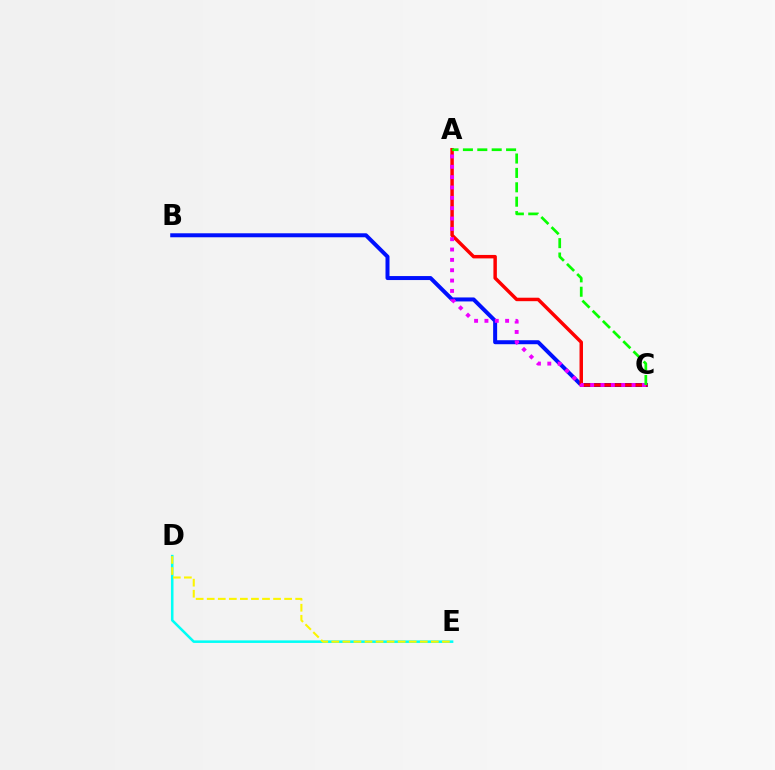{('D', 'E'): [{'color': '#00fff6', 'line_style': 'solid', 'thickness': 1.83}, {'color': '#fcf500', 'line_style': 'dashed', 'thickness': 1.5}], ('B', 'C'): [{'color': '#0010ff', 'line_style': 'solid', 'thickness': 2.88}], ('A', 'C'): [{'color': '#ff0000', 'line_style': 'solid', 'thickness': 2.49}, {'color': '#ee00ff', 'line_style': 'dotted', 'thickness': 2.81}, {'color': '#08ff00', 'line_style': 'dashed', 'thickness': 1.95}]}